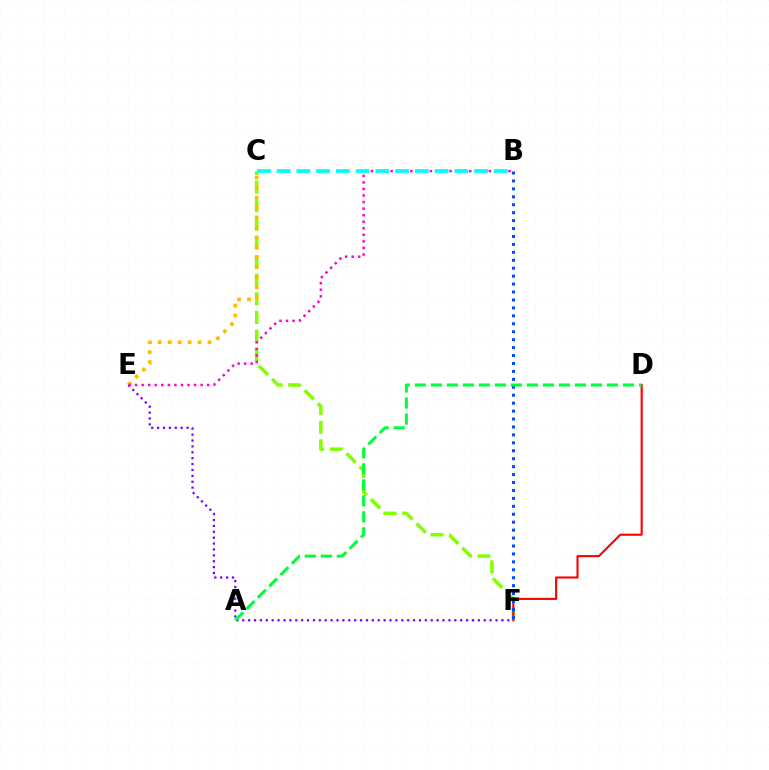{('C', 'F'): [{'color': '#84ff00', 'line_style': 'dashed', 'thickness': 2.53}], ('E', 'F'): [{'color': '#7200ff', 'line_style': 'dotted', 'thickness': 1.6}], ('C', 'E'): [{'color': '#ffbd00', 'line_style': 'dotted', 'thickness': 2.71}], ('D', 'F'): [{'color': '#ff0000', 'line_style': 'solid', 'thickness': 1.52}], ('B', 'E'): [{'color': '#ff00cf', 'line_style': 'dotted', 'thickness': 1.78}], ('B', 'F'): [{'color': '#004bff', 'line_style': 'dotted', 'thickness': 2.16}], ('B', 'C'): [{'color': '#00fff6', 'line_style': 'dashed', 'thickness': 2.68}], ('A', 'D'): [{'color': '#00ff39', 'line_style': 'dashed', 'thickness': 2.17}]}